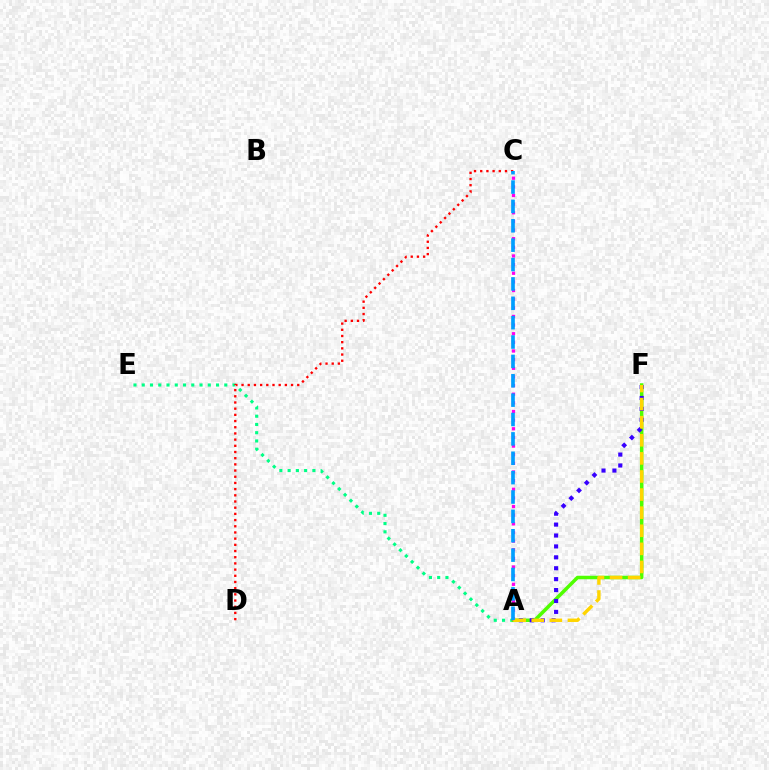{('A', 'E'): [{'color': '#00ff86', 'line_style': 'dotted', 'thickness': 2.24}], ('A', 'F'): [{'color': '#4fff00', 'line_style': 'solid', 'thickness': 2.52}, {'color': '#3700ff', 'line_style': 'dotted', 'thickness': 2.96}, {'color': '#ffd500', 'line_style': 'dashed', 'thickness': 2.46}], ('A', 'C'): [{'color': '#ff00ed', 'line_style': 'dotted', 'thickness': 2.35}, {'color': '#009eff', 'line_style': 'dashed', 'thickness': 2.63}], ('C', 'D'): [{'color': '#ff0000', 'line_style': 'dotted', 'thickness': 1.68}]}